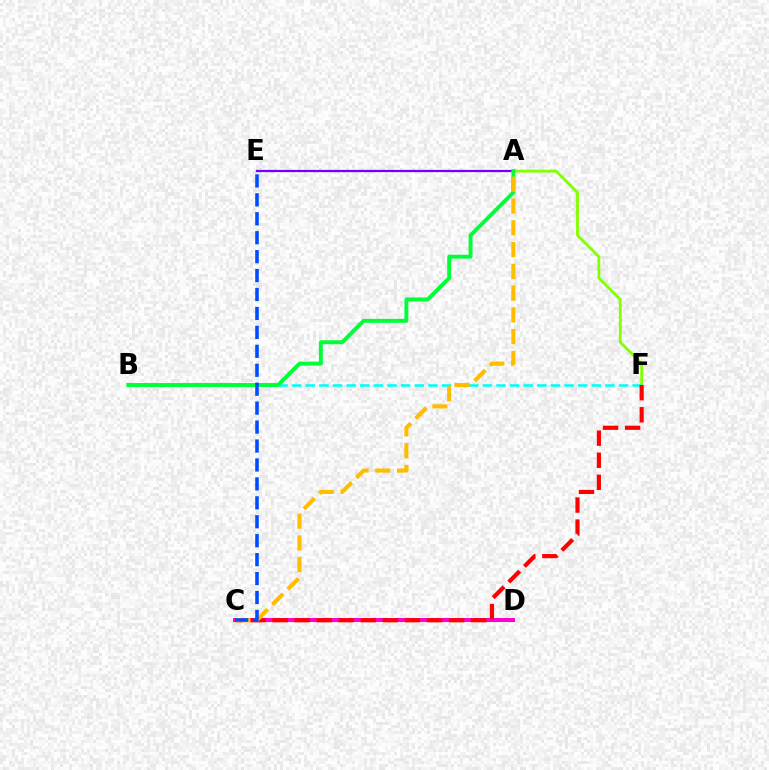{('A', 'E'): [{'color': '#7200ff', 'line_style': 'solid', 'thickness': 1.62}], ('A', 'F'): [{'color': '#84ff00', 'line_style': 'solid', 'thickness': 2.03}], ('C', 'D'): [{'color': '#ff00cf', 'line_style': 'solid', 'thickness': 2.88}], ('B', 'F'): [{'color': '#00fff6', 'line_style': 'dashed', 'thickness': 1.85}], ('A', 'B'): [{'color': '#00ff39', 'line_style': 'solid', 'thickness': 2.83}], ('C', 'F'): [{'color': '#ff0000', 'line_style': 'dashed', 'thickness': 3.0}], ('A', 'C'): [{'color': '#ffbd00', 'line_style': 'dashed', 'thickness': 2.96}], ('C', 'E'): [{'color': '#004bff', 'line_style': 'dashed', 'thickness': 2.57}]}